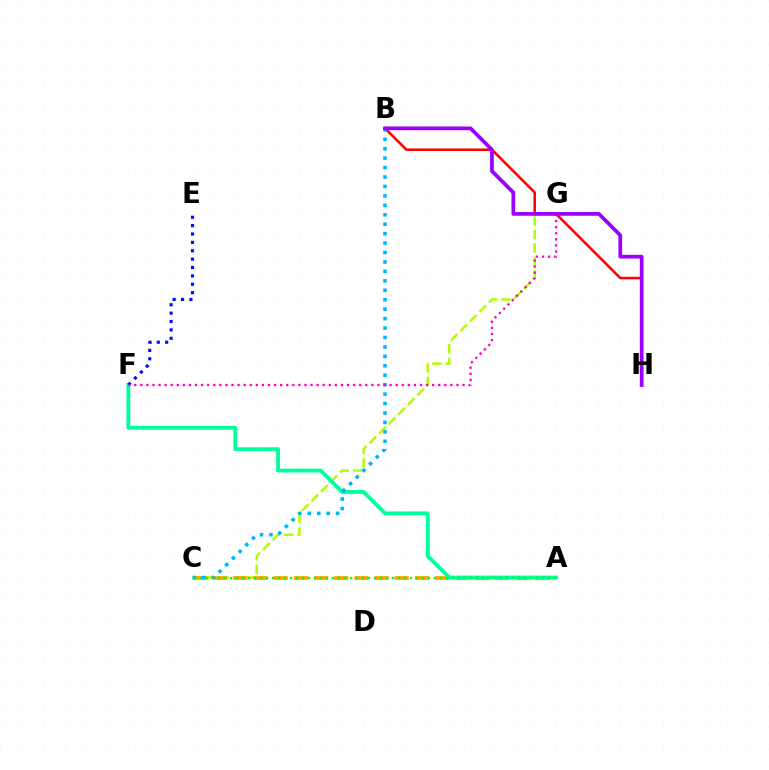{('C', 'G'): [{'color': '#b3ff00', 'line_style': 'dashed', 'thickness': 1.84}], ('A', 'C'): [{'color': '#ffa500', 'line_style': 'dashed', 'thickness': 2.74}, {'color': '#08ff00', 'line_style': 'dotted', 'thickness': 1.63}], ('B', 'H'): [{'color': '#ff0000', 'line_style': 'solid', 'thickness': 1.83}, {'color': '#9b00ff', 'line_style': 'solid', 'thickness': 2.69}], ('A', 'F'): [{'color': '#00ff9d', 'line_style': 'solid', 'thickness': 2.75}], ('E', 'F'): [{'color': '#0010ff', 'line_style': 'dotted', 'thickness': 2.28}], ('B', 'C'): [{'color': '#00b5ff', 'line_style': 'dotted', 'thickness': 2.56}], ('F', 'G'): [{'color': '#ff00bd', 'line_style': 'dotted', 'thickness': 1.65}]}